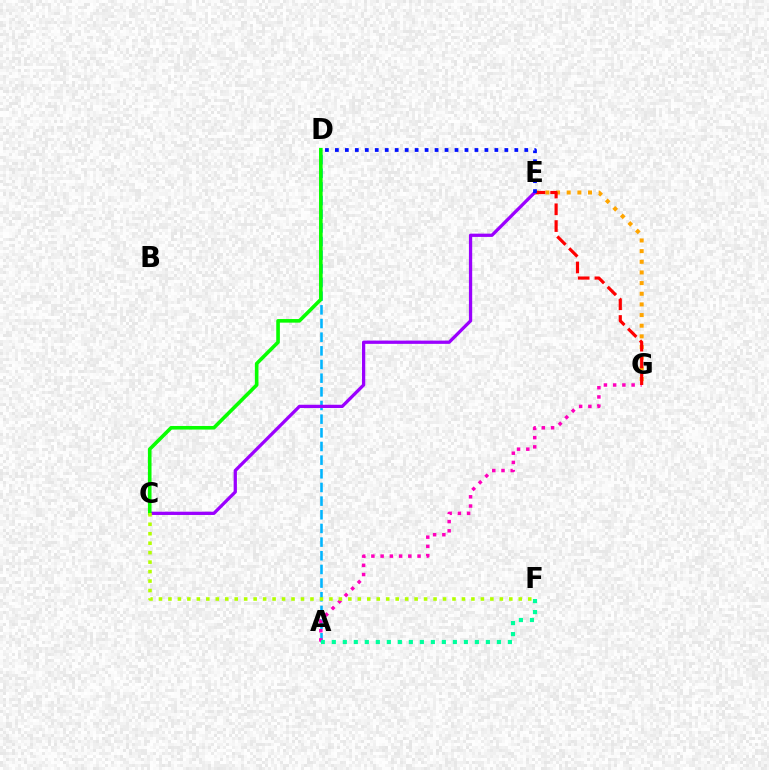{('A', 'D'): [{'color': '#00b5ff', 'line_style': 'dashed', 'thickness': 1.86}], ('A', 'G'): [{'color': '#ff00bd', 'line_style': 'dotted', 'thickness': 2.51}], ('E', 'G'): [{'color': '#ffa500', 'line_style': 'dotted', 'thickness': 2.89}, {'color': '#ff0000', 'line_style': 'dashed', 'thickness': 2.28}], ('C', 'E'): [{'color': '#9b00ff', 'line_style': 'solid', 'thickness': 2.36}], ('A', 'F'): [{'color': '#00ff9d', 'line_style': 'dotted', 'thickness': 2.99}], ('C', 'D'): [{'color': '#08ff00', 'line_style': 'solid', 'thickness': 2.6}], ('D', 'E'): [{'color': '#0010ff', 'line_style': 'dotted', 'thickness': 2.71}], ('C', 'F'): [{'color': '#b3ff00', 'line_style': 'dotted', 'thickness': 2.57}]}